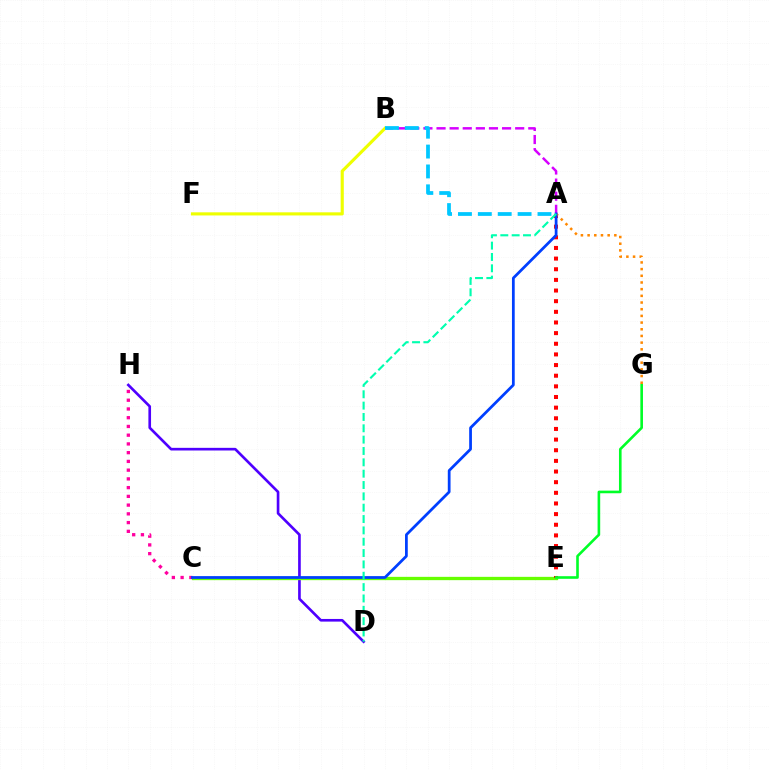{('D', 'H'): [{'color': '#4f00ff', 'line_style': 'solid', 'thickness': 1.91}], ('C', 'E'): [{'color': '#66ff00', 'line_style': 'solid', 'thickness': 2.38}], ('A', 'E'): [{'color': '#ff0000', 'line_style': 'dotted', 'thickness': 2.89}], ('A', 'B'): [{'color': '#d600ff', 'line_style': 'dashed', 'thickness': 1.78}, {'color': '#00c7ff', 'line_style': 'dashed', 'thickness': 2.7}], ('C', 'H'): [{'color': '#ff00a0', 'line_style': 'dotted', 'thickness': 2.37}], ('E', 'G'): [{'color': '#00ff27', 'line_style': 'solid', 'thickness': 1.89}], ('B', 'F'): [{'color': '#eeff00', 'line_style': 'solid', 'thickness': 2.25}], ('A', 'G'): [{'color': '#ff8800', 'line_style': 'dotted', 'thickness': 1.82}], ('A', 'C'): [{'color': '#003fff', 'line_style': 'solid', 'thickness': 1.98}], ('A', 'D'): [{'color': '#00ffaf', 'line_style': 'dashed', 'thickness': 1.54}]}